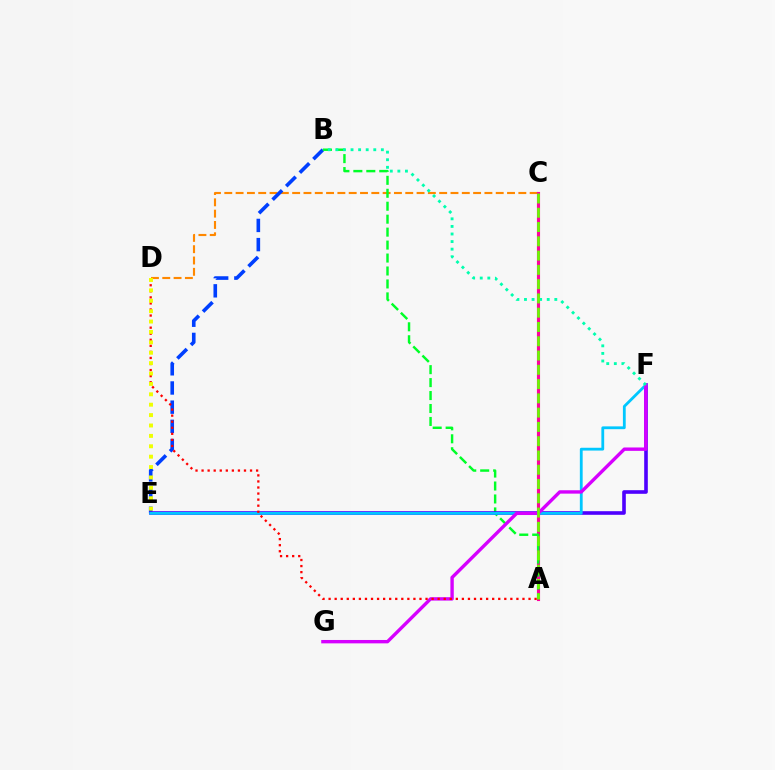{('C', 'D'): [{'color': '#ff8800', 'line_style': 'dashed', 'thickness': 1.54}], ('B', 'E'): [{'color': '#003fff', 'line_style': 'dashed', 'thickness': 2.61}], ('A', 'C'): [{'color': '#ff00a0', 'line_style': 'solid', 'thickness': 2.24}, {'color': '#66ff00', 'line_style': 'dashed', 'thickness': 1.94}], ('A', 'B'): [{'color': '#00ff27', 'line_style': 'dashed', 'thickness': 1.76}], ('E', 'F'): [{'color': '#4f00ff', 'line_style': 'solid', 'thickness': 2.6}, {'color': '#00c7ff', 'line_style': 'solid', 'thickness': 2.02}], ('F', 'G'): [{'color': '#d600ff', 'line_style': 'solid', 'thickness': 2.43}], ('A', 'D'): [{'color': '#ff0000', 'line_style': 'dotted', 'thickness': 1.65}], ('B', 'F'): [{'color': '#00ffaf', 'line_style': 'dotted', 'thickness': 2.06}], ('D', 'E'): [{'color': '#eeff00', 'line_style': 'dotted', 'thickness': 2.82}]}